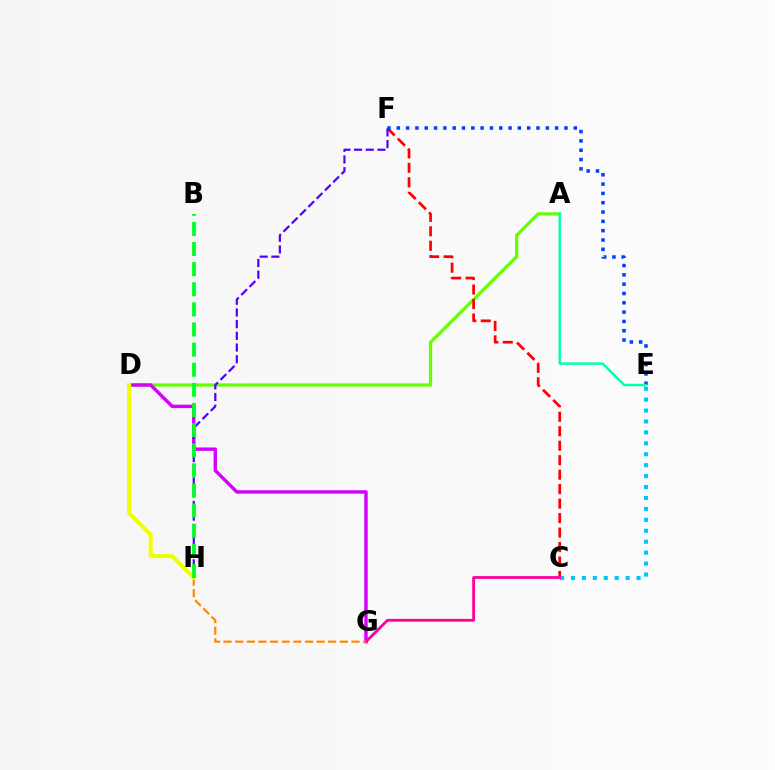{('A', 'D'): [{'color': '#66ff00', 'line_style': 'solid', 'thickness': 2.33}], ('D', 'G'): [{'color': '#d600ff', 'line_style': 'solid', 'thickness': 2.46}], ('C', 'F'): [{'color': '#ff0000', 'line_style': 'dashed', 'thickness': 1.97}], ('C', 'E'): [{'color': '#00c7ff', 'line_style': 'dotted', 'thickness': 2.97}], ('F', 'H'): [{'color': '#4f00ff', 'line_style': 'dashed', 'thickness': 1.59}], ('E', 'F'): [{'color': '#003fff', 'line_style': 'dotted', 'thickness': 2.53}], ('C', 'G'): [{'color': '#ff00a0', 'line_style': 'solid', 'thickness': 2.02}], ('G', 'H'): [{'color': '#ff8800', 'line_style': 'dashed', 'thickness': 1.58}], ('D', 'H'): [{'color': '#eeff00', 'line_style': 'solid', 'thickness': 2.92}], ('A', 'E'): [{'color': '#00ffaf', 'line_style': 'solid', 'thickness': 1.75}], ('B', 'H'): [{'color': '#00ff27', 'line_style': 'dashed', 'thickness': 2.73}]}